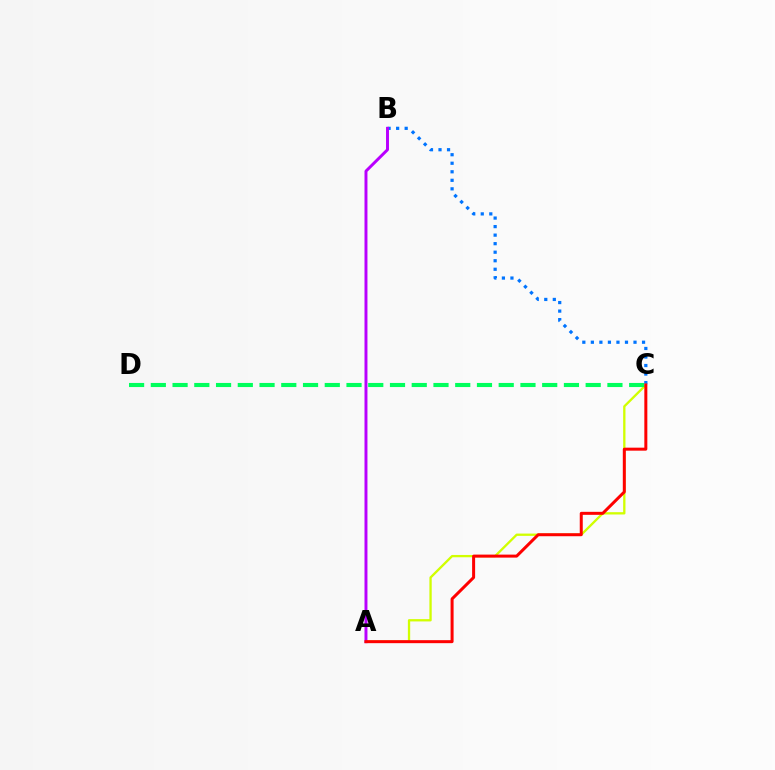{('B', 'C'): [{'color': '#0074ff', 'line_style': 'dotted', 'thickness': 2.32}], ('A', 'C'): [{'color': '#d1ff00', 'line_style': 'solid', 'thickness': 1.66}, {'color': '#ff0000', 'line_style': 'solid', 'thickness': 2.16}], ('A', 'B'): [{'color': '#b900ff', 'line_style': 'solid', 'thickness': 2.12}], ('C', 'D'): [{'color': '#00ff5c', 'line_style': 'dashed', 'thickness': 2.95}]}